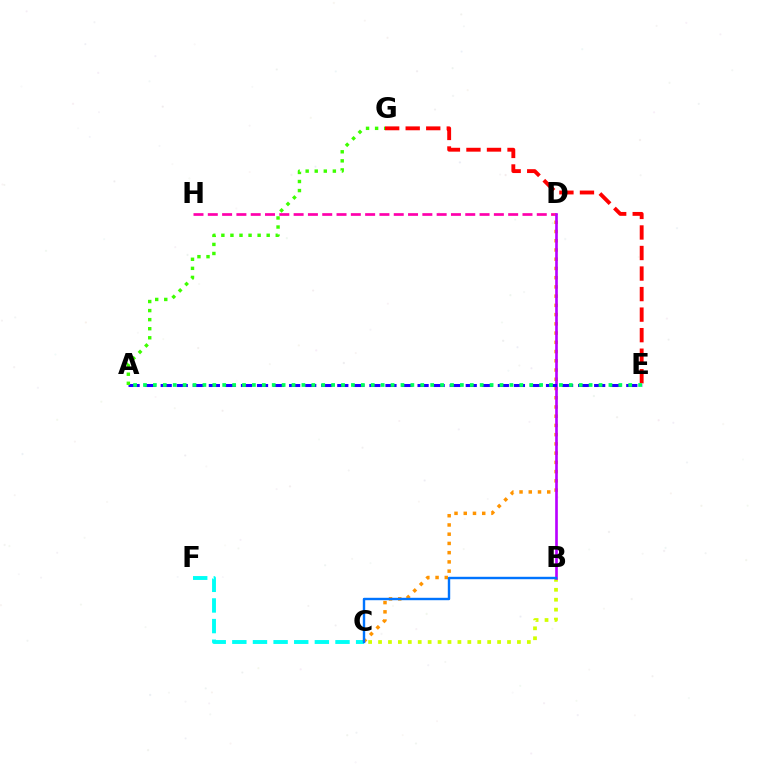{('D', 'H'): [{'color': '#ff00ac', 'line_style': 'dashed', 'thickness': 1.94}], ('C', 'F'): [{'color': '#00fff6', 'line_style': 'dashed', 'thickness': 2.8}], ('C', 'D'): [{'color': '#ff9400', 'line_style': 'dotted', 'thickness': 2.51}], ('B', 'C'): [{'color': '#d1ff00', 'line_style': 'dotted', 'thickness': 2.7}, {'color': '#0074ff', 'line_style': 'solid', 'thickness': 1.74}], ('E', 'G'): [{'color': '#ff0000', 'line_style': 'dashed', 'thickness': 2.79}], ('B', 'D'): [{'color': '#b900ff', 'line_style': 'solid', 'thickness': 1.91}], ('A', 'E'): [{'color': '#2500ff', 'line_style': 'dashed', 'thickness': 2.18}, {'color': '#00ff5c', 'line_style': 'dotted', 'thickness': 2.69}], ('A', 'G'): [{'color': '#3dff00', 'line_style': 'dotted', 'thickness': 2.46}]}